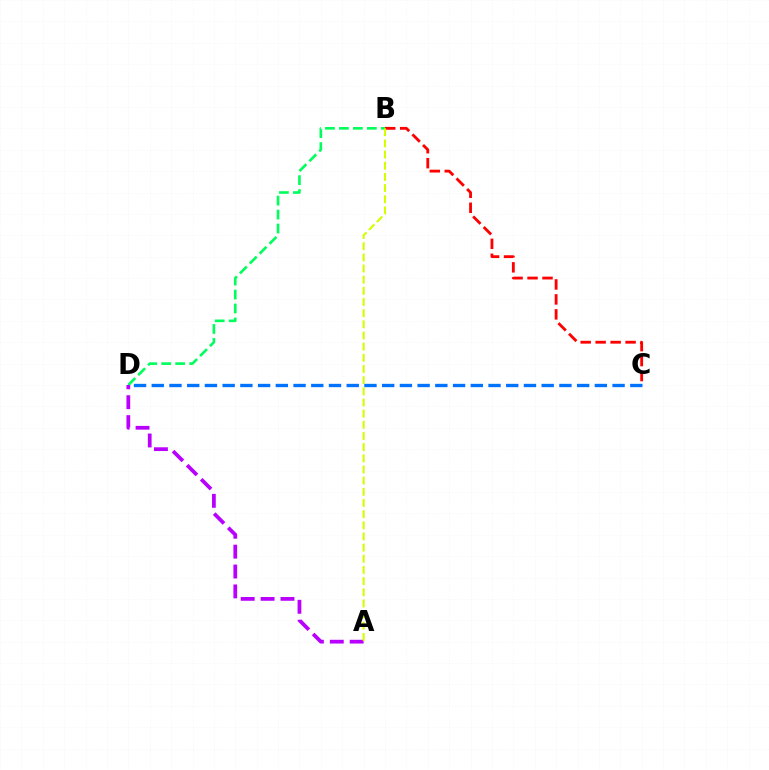{('B', 'D'): [{'color': '#00ff5c', 'line_style': 'dashed', 'thickness': 1.9}], ('A', 'D'): [{'color': '#b900ff', 'line_style': 'dashed', 'thickness': 2.7}], ('B', 'C'): [{'color': '#ff0000', 'line_style': 'dashed', 'thickness': 2.03}], ('C', 'D'): [{'color': '#0074ff', 'line_style': 'dashed', 'thickness': 2.41}], ('A', 'B'): [{'color': '#d1ff00', 'line_style': 'dashed', 'thickness': 1.52}]}